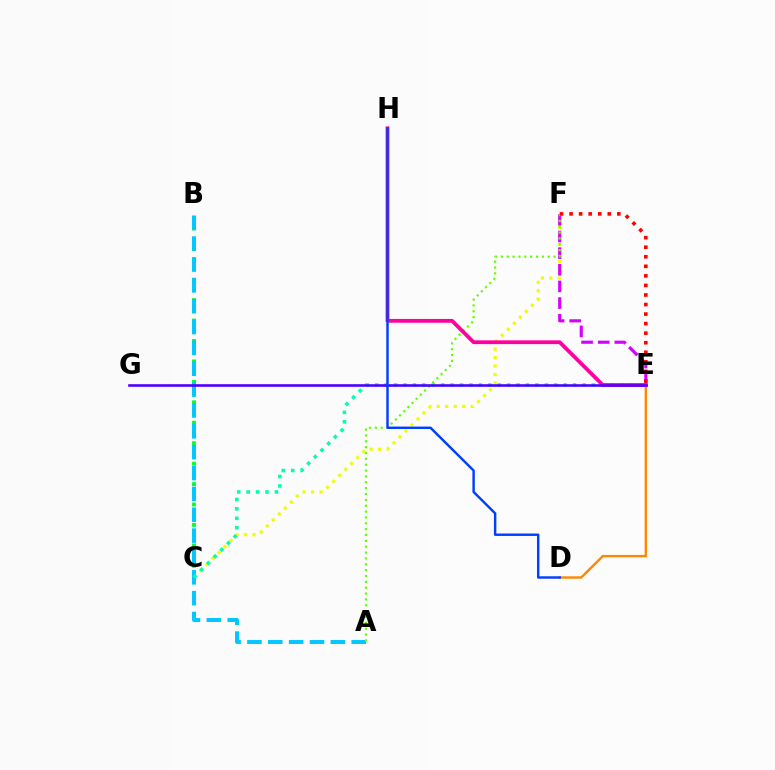{('D', 'E'): [{'color': '#ff8800', 'line_style': 'solid', 'thickness': 1.73}], ('C', 'F'): [{'color': '#eeff00', 'line_style': 'dotted', 'thickness': 2.3}], ('B', 'C'): [{'color': '#00ff27', 'line_style': 'dotted', 'thickness': 2.78}], ('E', 'F'): [{'color': '#d600ff', 'line_style': 'dashed', 'thickness': 2.26}, {'color': '#ff0000', 'line_style': 'dotted', 'thickness': 2.6}], ('A', 'B'): [{'color': '#00c7ff', 'line_style': 'dashed', 'thickness': 2.83}], ('A', 'F'): [{'color': '#66ff00', 'line_style': 'dotted', 'thickness': 1.59}], ('C', 'E'): [{'color': '#00ffaf', 'line_style': 'dotted', 'thickness': 2.56}], ('E', 'H'): [{'color': '#ff00a0', 'line_style': 'solid', 'thickness': 2.73}], ('E', 'G'): [{'color': '#4f00ff', 'line_style': 'solid', 'thickness': 1.89}], ('D', 'H'): [{'color': '#003fff', 'line_style': 'solid', 'thickness': 1.75}]}